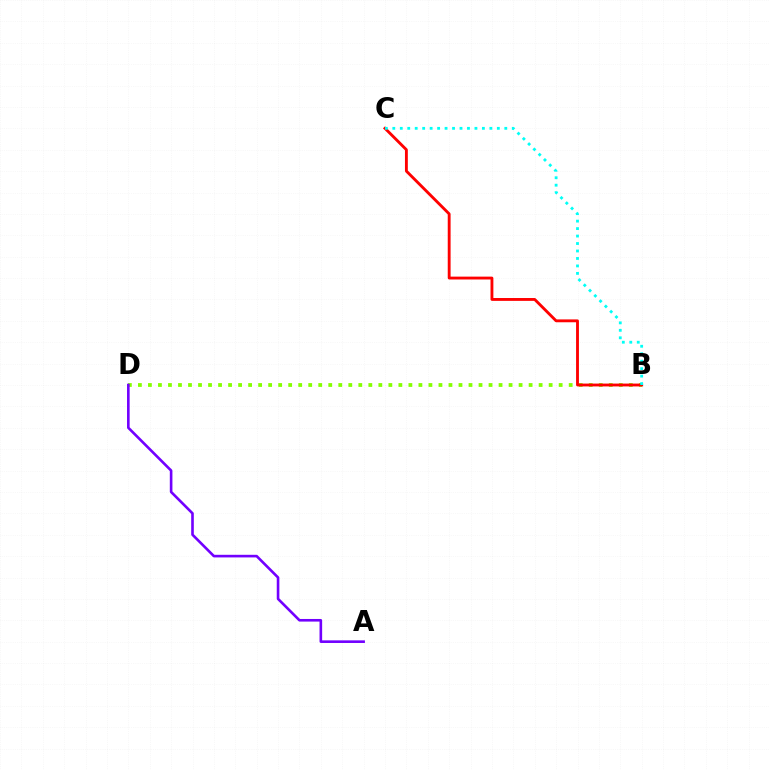{('B', 'D'): [{'color': '#84ff00', 'line_style': 'dotted', 'thickness': 2.72}], ('A', 'D'): [{'color': '#7200ff', 'line_style': 'solid', 'thickness': 1.89}], ('B', 'C'): [{'color': '#ff0000', 'line_style': 'solid', 'thickness': 2.06}, {'color': '#00fff6', 'line_style': 'dotted', 'thickness': 2.03}]}